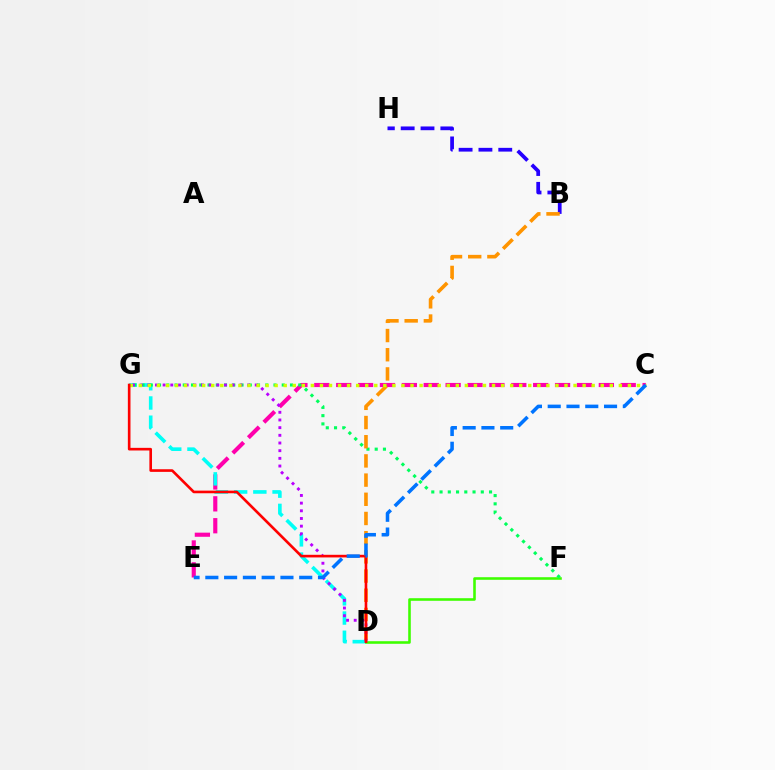{('C', 'E'): [{'color': '#ff00ac', 'line_style': 'dashed', 'thickness': 2.97}, {'color': '#0074ff', 'line_style': 'dashed', 'thickness': 2.55}], ('D', 'G'): [{'color': '#00fff6', 'line_style': 'dashed', 'thickness': 2.61}, {'color': '#b900ff', 'line_style': 'dotted', 'thickness': 2.09}, {'color': '#ff0000', 'line_style': 'solid', 'thickness': 1.9}], ('D', 'F'): [{'color': '#3dff00', 'line_style': 'solid', 'thickness': 1.86}], ('B', 'H'): [{'color': '#2500ff', 'line_style': 'dashed', 'thickness': 2.69}], ('F', 'G'): [{'color': '#00ff5c', 'line_style': 'dotted', 'thickness': 2.24}], ('B', 'D'): [{'color': '#ff9400', 'line_style': 'dashed', 'thickness': 2.61}], ('C', 'G'): [{'color': '#d1ff00', 'line_style': 'dotted', 'thickness': 2.46}]}